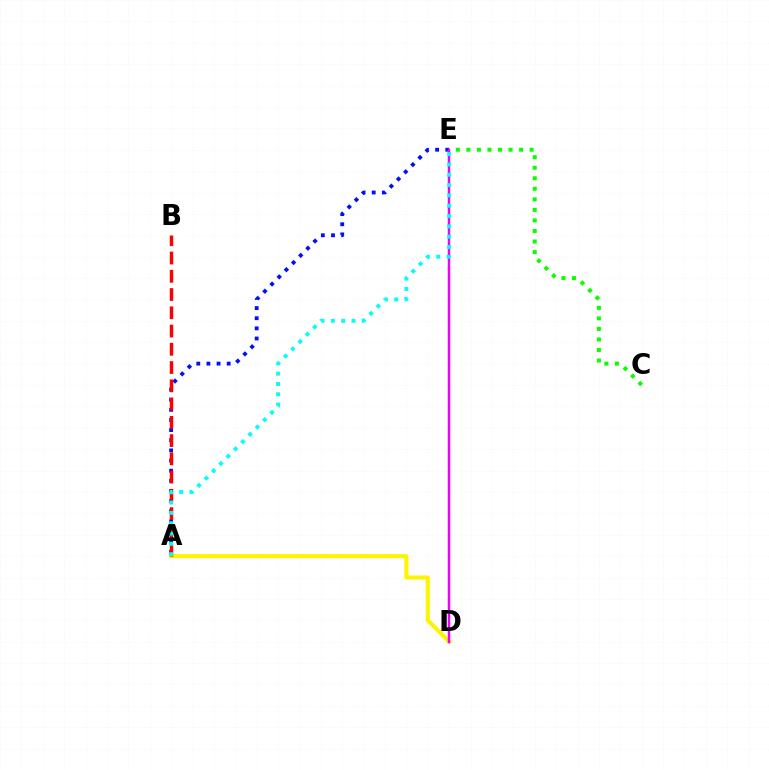{('A', 'E'): [{'color': '#0010ff', 'line_style': 'dotted', 'thickness': 2.75}, {'color': '#00fff6', 'line_style': 'dotted', 'thickness': 2.8}], ('A', 'D'): [{'color': '#fcf500', 'line_style': 'solid', 'thickness': 2.95}], ('A', 'B'): [{'color': '#ff0000', 'line_style': 'dashed', 'thickness': 2.48}], ('D', 'E'): [{'color': '#ee00ff', 'line_style': 'solid', 'thickness': 1.79}], ('C', 'E'): [{'color': '#08ff00', 'line_style': 'dotted', 'thickness': 2.86}]}